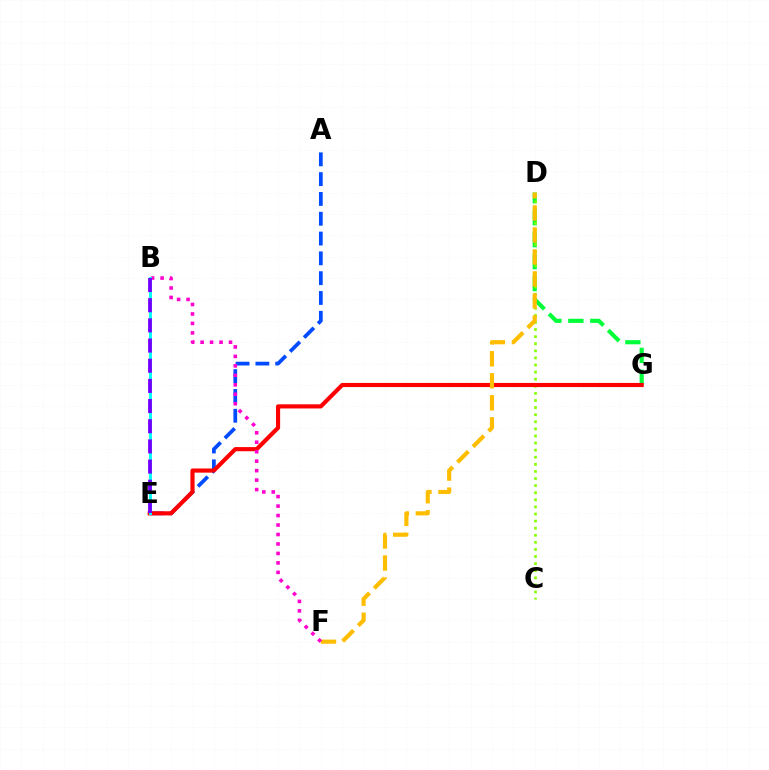{('D', 'G'): [{'color': '#00ff39', 'line_style': 'dashed', 'thickness': 2.98}], ('A', 'E'): [{'color': '#004bff', 'line_style': 'dashed', 'thickness': 2.69}], ('C', 'D'): [{'color': '#84ff00', 'line_style': 'dotted', 'thickness': 1.93}], ('E', 'G'): [{'color': '#ff0000', 'line_style': 'solid', 'thickness': 2.98}], ('D', 'F'): [{'color': '#ffbd00', 'line_style': 'dashed', 'thickness': 2.99}], ('B', 'F'): [{'color': '#ff00cf', 'line_style': 'dotted', 'thickness': 2.57}], ('B', 'E'): [{'color': '#00fff6', 'line_style': 'solid', 'thickness': 2.1}, {'color': '#7200ff', 'line_style': 'dashed', 'thickness': 2.74}]}